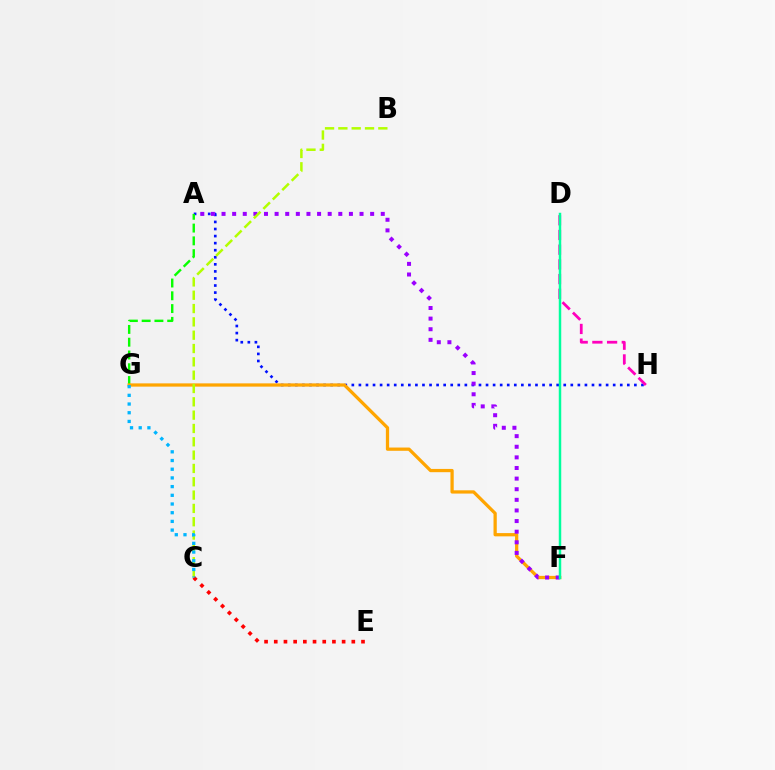{('A', 'H'): [{'color': '#0010ff', 'line_style': 'dotted', 'thickness': 1.92}], ('A', 'G'): [{'color': '#08ff00', 'line_style': 'dashed', 'thickness': 1.74}], ('F', 'G'): [{'color': '#ffa500', 'line_style': 'solid', 'thickness': 2.35}], ('A', 'F'): [{'color': '#9b00ff', 'line_style': 'dotted', 'thickness': 2.88}], ('D', 'H'): [{'color': '#ff00bd', 'line_style': 'dashed', 'thickness': 2.0}], ('D', 'F'): [{'color': '#00ff9d', 'line_style': 'solid', 'thickness': 1.78}], ('B', 'C'): [{'color': '#b3ff00', 'line_style': 'dashed', 'thickness': 1.81}], ('C', 'E'): [{'color': '#ff0000', 'line_style': 'dotted', 'thickness': 2.63}], ('C', 'G'): [{'color': '#00b5ff', 'line_style': 'dotted', 'thickness': 2.36}]}